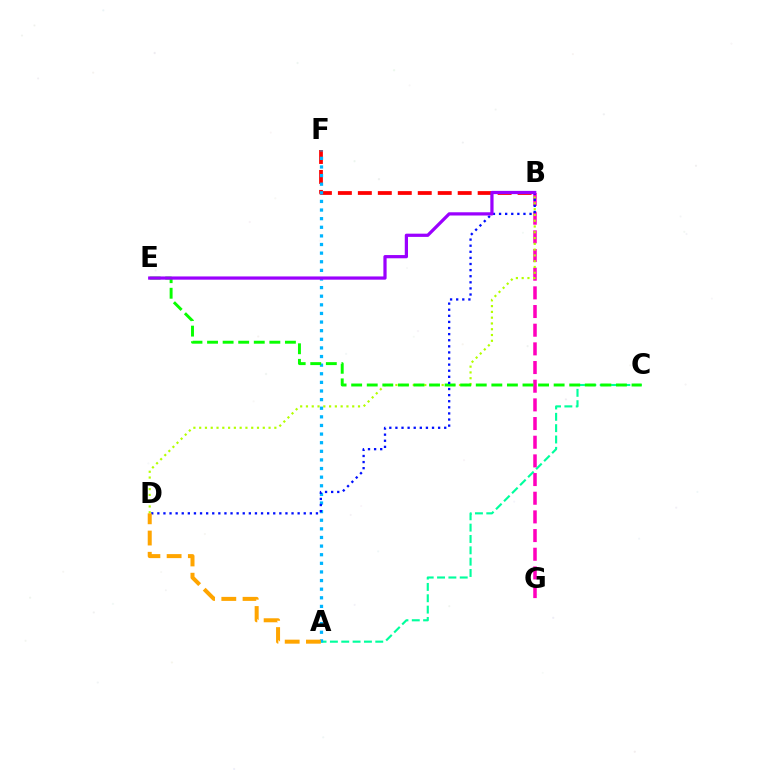{('A', 'C'): [{'color': '#00ff9d', 'line_style': 'dashed', 'thickness': 1.54}], ('B', 'G'): [{'color': '#ff00bd', 'line_style': 'dashed', 'thickness': 2.54}], ('B', 'D'): [{'color': '#b3ff00', 'line_style': 'dotted', 'thickness': 1.57}, {'color': '#0010ff', 'line_style': 'dotted', 'thickness': 1.66}], ('B', 'F'): [{'color': '#ff0000', 'line_style': 'dashed', 'thickness': 2.71}], ('A', 'F'): [{'color': '#00b5ff', 'line_style': 'dotted', 'thickness': 2.34}], ('C', 'E'): [{'color': '#08ff00', 'line_style': 'dashed', 'thickness': 2.12}], ('B', 'E'): [{'color': '#9b00ff', 'line_style': 'solid', 'thickness': 2.33}], ('A', 'D'): [{'color': '#ffa500', 'line_style': 'dashed', 'thickness': 2.88}]}